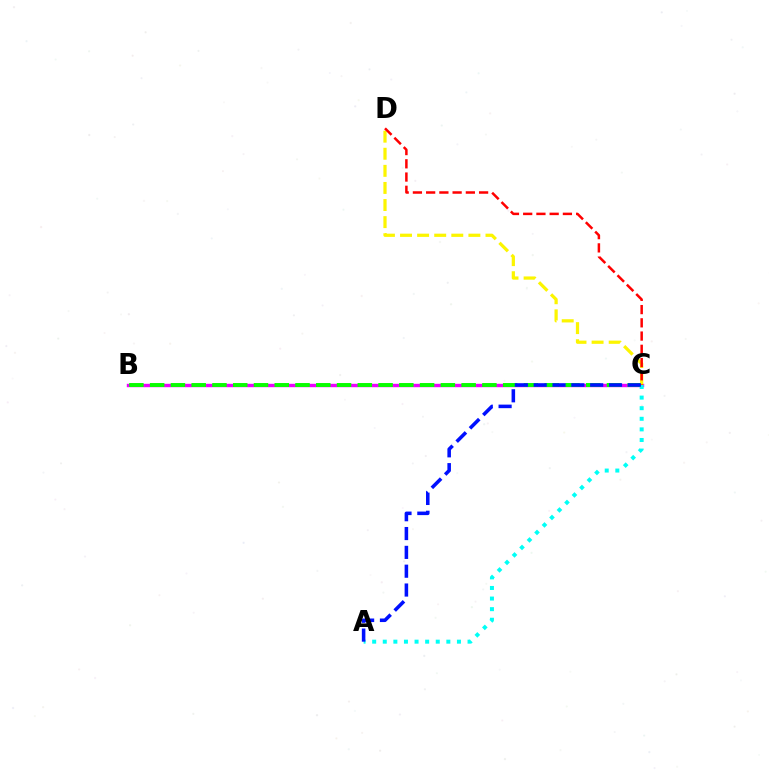{('B', 'C'): [{'color': '#ee00ff', 'line_style': 'solid', 'thickness': 2.45}, {'color': '#08ff00', 'line_style': 'dashed', 'thickness': 2.82}], ('A', 'C'): [{'color': '#00fff6', 'line_style': 'dotted', 'thickness': 2.88}, {'color': '#0010ff', 'line_style': 'dashed', 'thickness': 2.56}], ('C', 'D'): [{'color': '#fcf500', 'line_style': 'dashed', 'thickness': 2.32}, {'color': '#ff0000', 'line_style': 'dashed', 'thickness': 1.8}]}